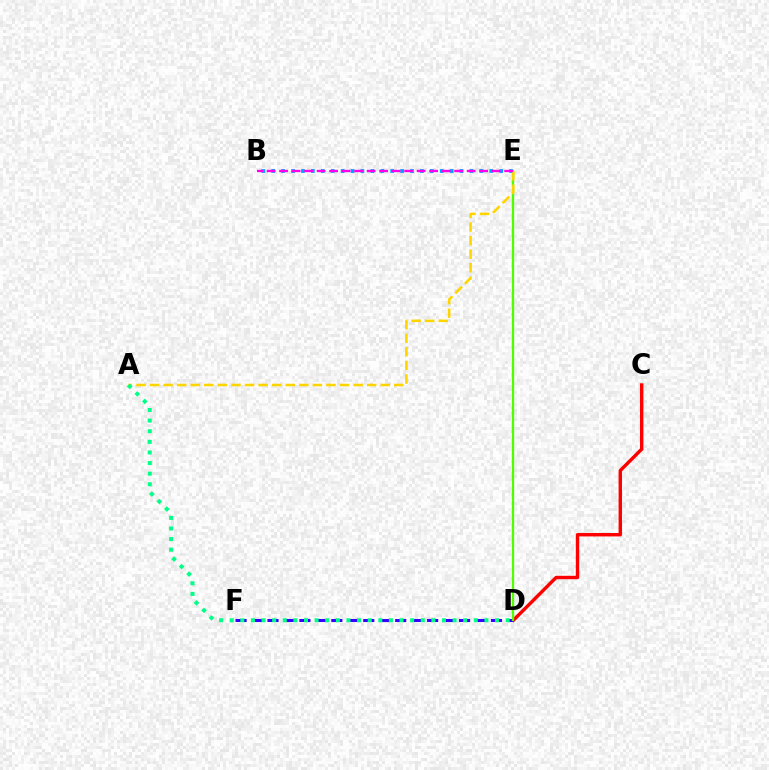{('B', 'E'): [{'color': '#009eff', 'line_style': 'dotted', 'thickness': 2.69}, {'color': '#ff00ed', 'line_style': 'dashed', 'thickness': 1.7}], ('C', 'D'): [{'color': '#ff0000', 'line_style': 'solid', 'thickness': 2.45}], ('D', 'F'): [{'color': '#3700ff', 'line_style': 'dashed', 'thickness': 2.17}], ('D', 'E'): [{'color': '#4fff00', 'line_style': 'solid', 'thickness': 1.64}], ('A', 'E'): [{'color': '#ffd500', 'line_style': 'dashed', 'thickness': 1.84}], ('A', 'D'): [{'color': '#00ff86', 'line_style': 'dotted', 'thickness': 2.88}]}